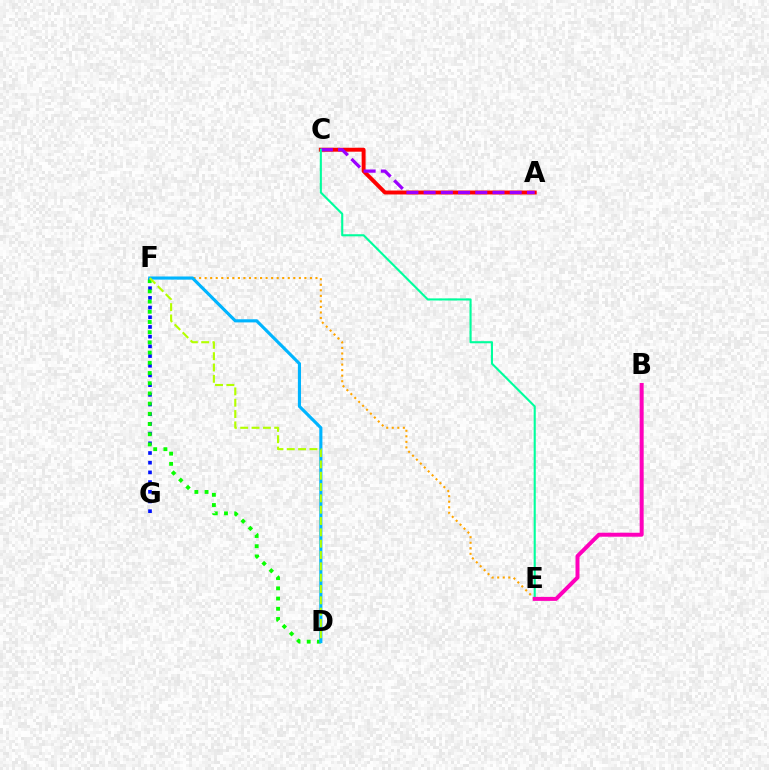{('E', 'F'): [{'color': '#ffa500', 'line_style': 'dotted', 'thickness': 1.51}], ('F', 'G'): [{'color': '#0010ff', 'line_style': 'dotted', 'thickness': 2.63}], ('A', 'C'): [{'color': '#ff0000', 'line_style': 'solid', 'thickness': 2.84}, {'color': '#9b00ff', 'line_style': 'dashed', 'thickness': 2.34}], ('D', 'F'): [{'color': '#08ff00', 'line_style': 'dotted', 'thickness': 2.77}, {'color': '#00b5ff', 'line_style': 'solid', 'thickness': 2.26}, {'color': '#b3ff00', 'line_style': 'dashed', 'thickness': 1.54}], ('C', 'E'): [{'color': '#00ff9d', 'line_style': 'solid', 'thickness': 1.52}], ('B', 'E'): [{'color': '#ff00bd', 'line_style': 'solid', 'thickness': 2.86}]}